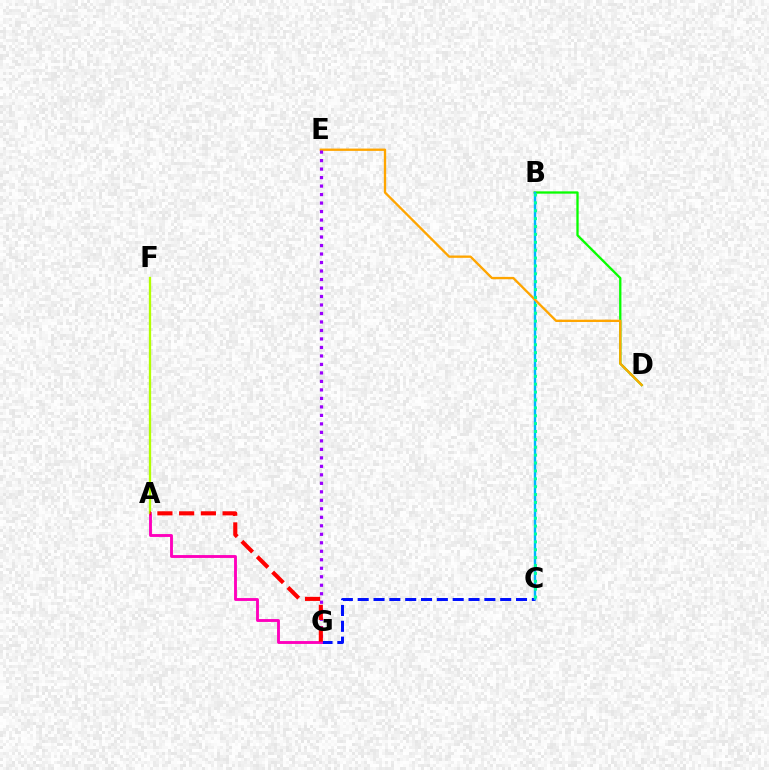{('C', 'G'): [{'color': '#0010ff', 'line_style': 'dashed', 'thickness': 2.15}], ('A', 'G'): [{'color': '#ff00bd', 'line_style': 'solid', 'thickness': 2.07}, {'color': '#ff0000', 'line_style': 'dashed', 'thickness': 2.95}], ('A', 'F'): [{'color': '#b3ff00', 'line_style': 'solid', 'thickness': 1.66}], ('B', 'D'): [{'color': '#08ff00', 'line_style': 'solid', 'thickness': 1.66}], ('B', 'C'): [{'color': '#00b5ff', 'line_style': 'solid', 'thickness': 1.73}, {'color': '#00ff9d', 'line_style': 'dotted', 'thickness': 2.14}], ('D', 'E'): [{'color': '#ffa500', 'line_style': 'solid', 'thickness': 1.67}], ('E', 'G'): [{'color': '#9b00ff', 'line_style': 'dotted', 'thickness': 2.31}]}